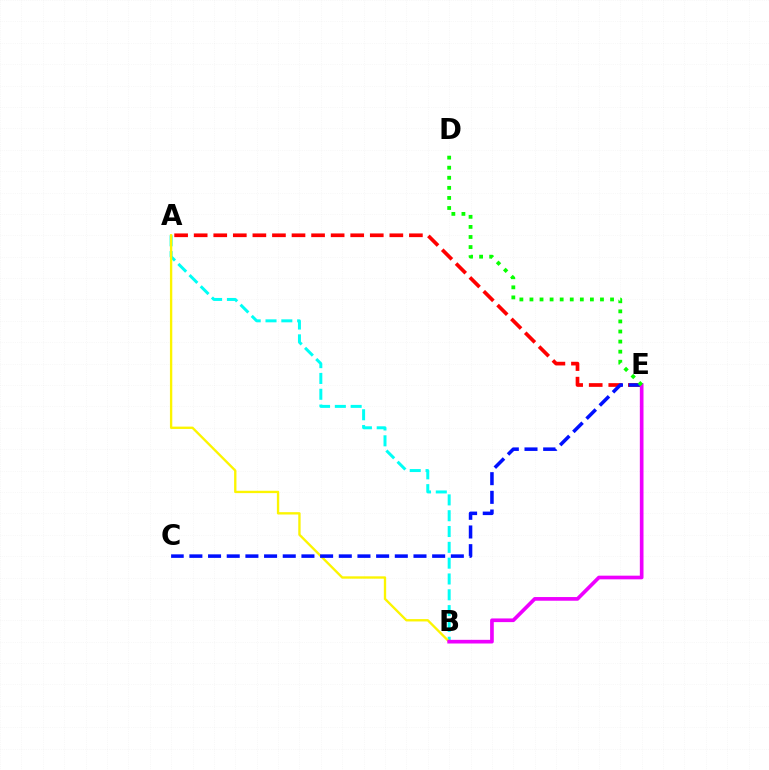{('A', 'B'): [{'color': '#00fff6', 'line_style': 'dashed', 'thickness': 2.15}, {'color': '#fcf500', 'line_style': 'solid', 'thickness': 1.69}], ('A', 'E'): [{'color': '#ff0000', 'line_style': 'dashed', 'thickness': 2.66}], ('C', 'E'): [{'color': '#0010ff', 'line_style': 'dashed', 'thickness': 2.54}], ('B', 'E'): [{'color': '#ee00ff', 'line_style': 'solid', 'thickness': 2.64}], ('D', 'E'): [{'color': '#08ff00', 'line_style': 'dotted', 'thickness': 2.74}]}